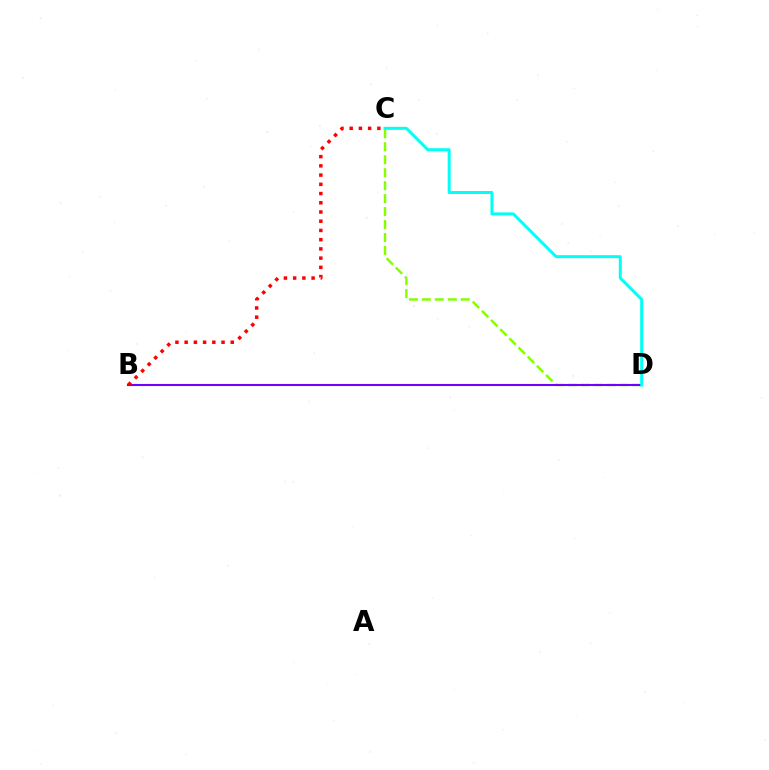{('C', 'D'): [{'color': '#84ff00', 'line_style': 'dashed', 'thickness': 1.76}, {'color': '#00fff6', 'line_style': 'solid', 'thickness': 2.15}], ('B', 'D'): [{'color': '#7200ff', 'line_style': 'solid', 'thickness': 1.5}], ('B', 'C'): [{'color': '#ff0000', 'line_style': 'dotted', 'thickness': 2.51}]}